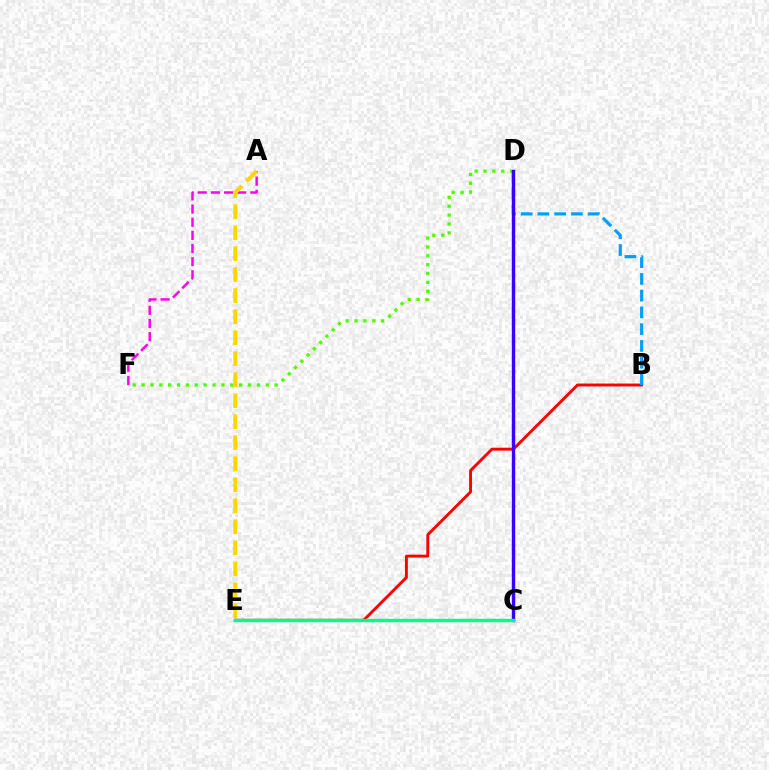{('B', 'E'): [{'color': '#ff0000', 'line_style': 'solid', 'thickness': 2.1}], ('D', 'F'): [{'color': '#4fff00', 'line_style': 'dotted', 'thickness': 2.41}], ('B', 'D'): [{'color': '#009eff', 'line_style': 'dashed', 'thickness': 2.28}], ('A', 'F'): [{'color': '#ff00ed', 'line_style': 'dashed', 'thickness': 1.79}], ('C', 'D'): [{'color': '#3700ff', 'line_style': 'solid', 'thickness': 2.44}], ('A', 'E'): [{'color': '#ffd500', 'line_style': 'dashed', 'thickness': 2.85}], ('C', 'E'): [{'color': '#00ff86', 'line_style': 'solid', 'thickness': 2.44}]}